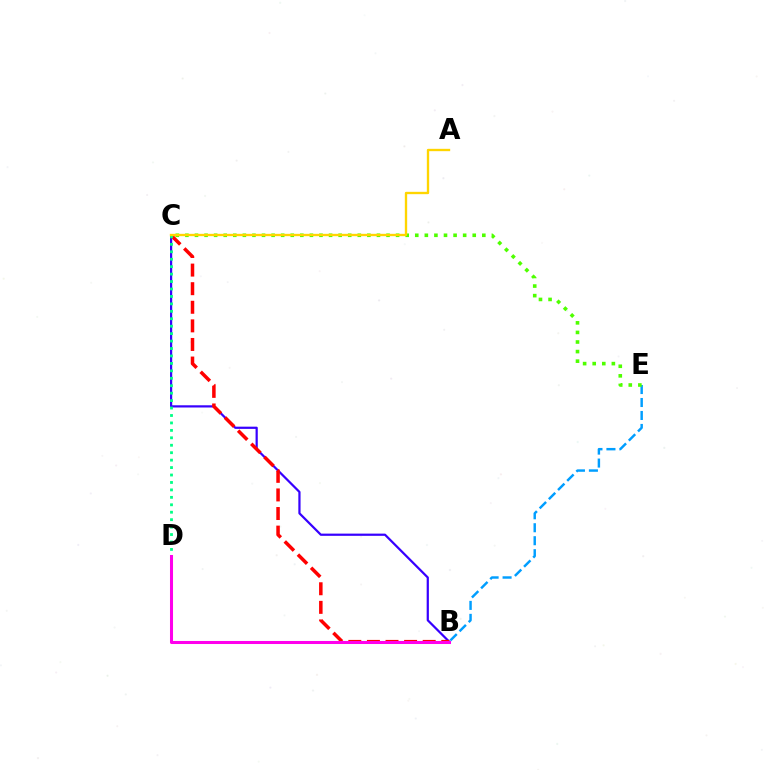{('B', 'C'): [{'color': '#3700ff', 'line_style': 'solid', 'thickness': 1.6}, {'color': '#ff0000', 'line_style': 'dashed', 'thickness': 2.53}], ('C', 'D'): [{'color': '#00ff86', 'line_style': 'dotted', 'thickness': 2.02}], ('B', 'E'): [{'color': '#009eff', 'line_style': 'dashed', 'thickness': 1.76}], ('C', 'E'): [{'color': '#4fff00', 'line_style': 'dotted', 'thickness': 2.6}], ('A', 'C'): [{'color': '#ffd500', 'line_style': 'solid', 'thickness': 1.68}], ('B', 'D'): [{'color': '#ff00ed', 'line_style': 'solid', 'thickness': 2.19}]}